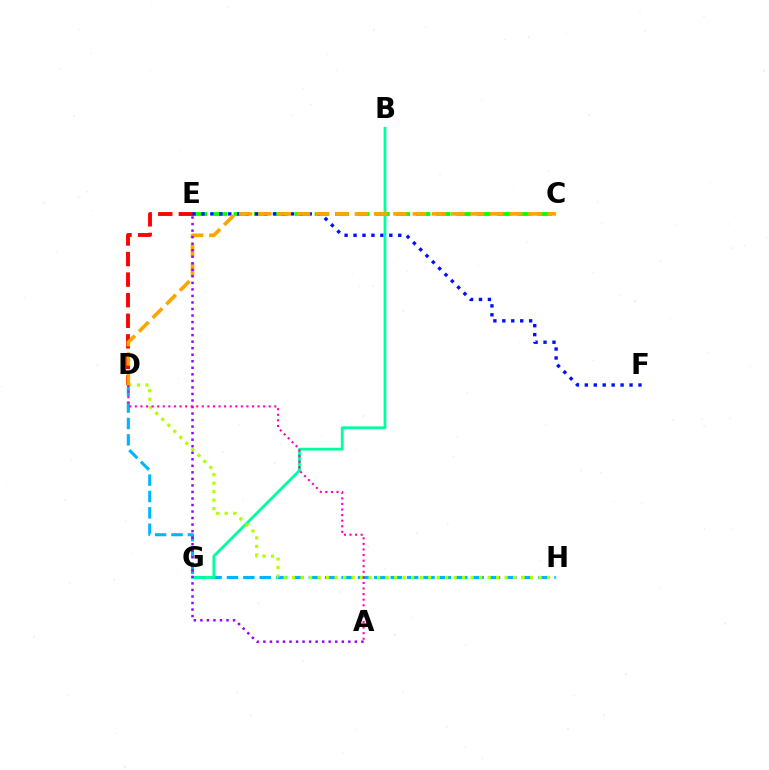{('D', 'E'): [{'color': '#ff0000', 'line_style': 'dashed', 'thickness': 2.79}], ('C', 'E'): [{'color': '#08ff00', 'line_style': 'dashed', 'thickness': 2.76}], ('D', 'H'): [{'color': '#00b5ff', 'line_style': 'dashed', 'thickness': 2.22}, {'color': '#b3ff00', 'line_style': 'dotted', 'thickness': 2.31}], ('E', 'F'): [{'color': '#0010ff', 'line_style': 'dotted', 'thickness': 2.43}], ('B', 'G'): [{'color': '#00ff9d', 'line_style': 'solid', 'thickness': 2.02}], ('C', 'D'): [{'color': '#ffa500', 'line_style': 'dashed', 'thickness': 2.62}], ('A', 'E'): [{'color': '#9b00ff', 'line_style': 'dotted', 'thickness': 1.78}], ('A', 'D'): [{'color': '#ff00bd', 'line_style': 'dotted', 'thickness': 1.52}]}